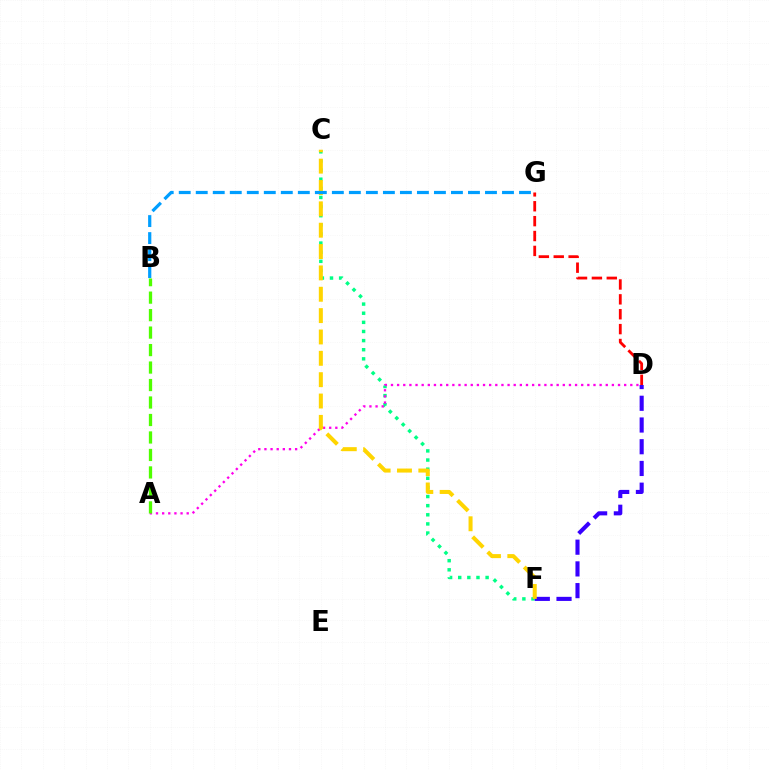{('C', 'F'): [{'color': '#00ff86', 'line_style': 'dotted', 'thickness': 2.48}, {'color': '#ffd500', 'line_style': 'dashed', 'thickness': 2.9}], ('D', 'F'): [{'color': '#3700ff', 'line_style': 'dashed', 'thickness': 2.95}], ('A', 'D'): [{'color': '#ff00ed', 'line_style': 'dotted', 'thickness': 1.67}], ('D', 'G'): [{'color': '#ff0000', 'line_style': 'dashed', 'thickness': 2.02}], ('B', 'G'): [{'color': '#009eff', 'line_style': 'dashed', 'thickness': 2.31}], ('A', 'B'): [{'color': '#4fff00', 'line_style': 'dashed', 'thickness': 2.37}]}